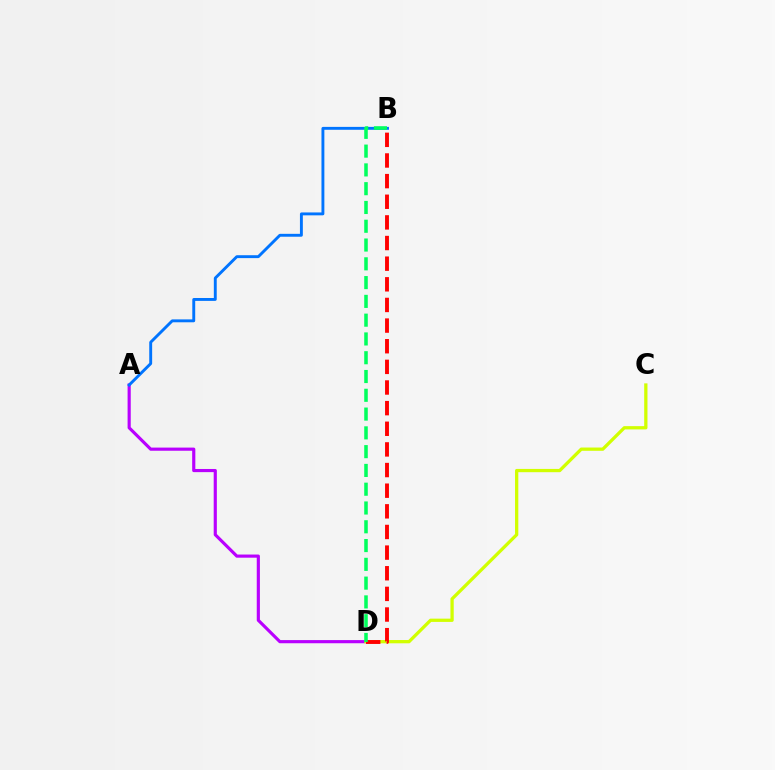{('A', 'D'): [{'color': '#b900ff', 'line_style': 'solid', 'thickness': 2.27}], ('C', 'D'): [{'color': '#d1ff00', 'line_style': 'solid', 'thickness': 2.35}], ('B', 'D'): [{'color': '#ff0000', 'line_style': 'dashed', 'thickness': 2.8}, {'color': '#00ff5c', 'line_style': 'dashed', 'thickness': 2.55}], ('A', 'B'): [{'color': '#0074ff', 'line_style': 'solid', 'thickness': 2.09}]}